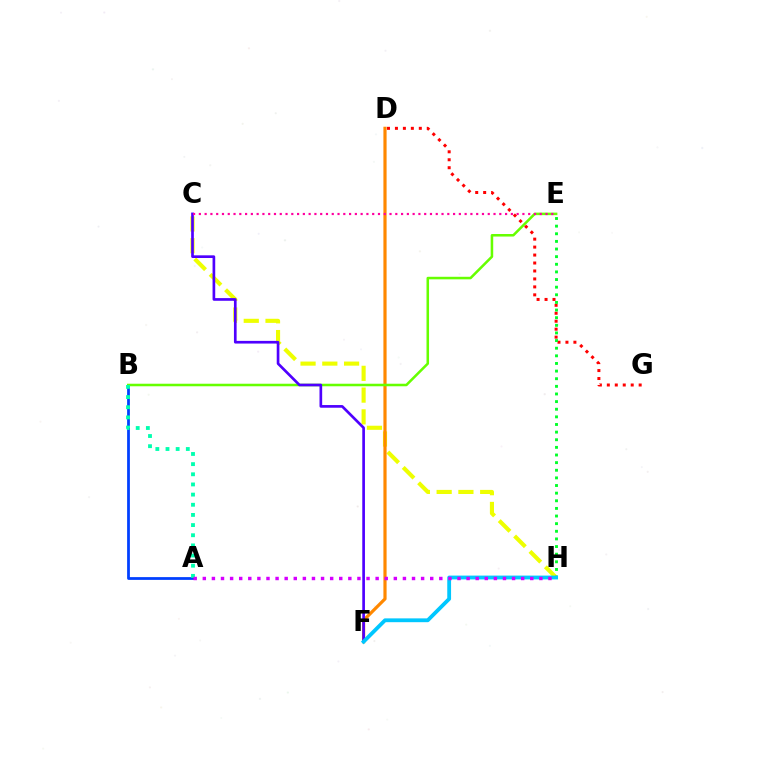{('C', 'H'): [{'color': '#eeff00', 'line_style': 'dashed', 'thickness': 2.96}], ('D', 'F'): [{'color': '#ff8800', 'line_style': 'solid', 'thickness': 2.3}], ('A', 'B'): [{'color': '#003fff', 'line_style': 'solid', 'thickness': 1.99}, {'color': '#00ffaf', 'line_style': 'dotted', 'thickness': 2.76}], ('B', 'E'): [{'color': '#66ff00', 'line_style': 'solid', 'thickness': 1.83}], ('D', 'G'): [{'color': '#ff0000', 'line_style': 'dotted', 'thickness': 2.16}], ('E', 'H'): [{'color': '#00ff27', 'line_style': 'dotted', 'thickness': 2.07}], ('C', 'F'): [{'color': '#4f00ff', 'line_style': 'solid', 'thickness': 1.93}], ('C', 'E'): [{'color': '#ff00a0', 'line_style': 'dotted', 'thickness': 1.57}], ('F', 'H'): [{'color': '#00c7ff', 'line_style': 'solid', 'thickness': 2.74}], ('A', 'H'): [{'color': '#d600ff', 'line_style': 'dotted', 'thickness': 2.47}]}